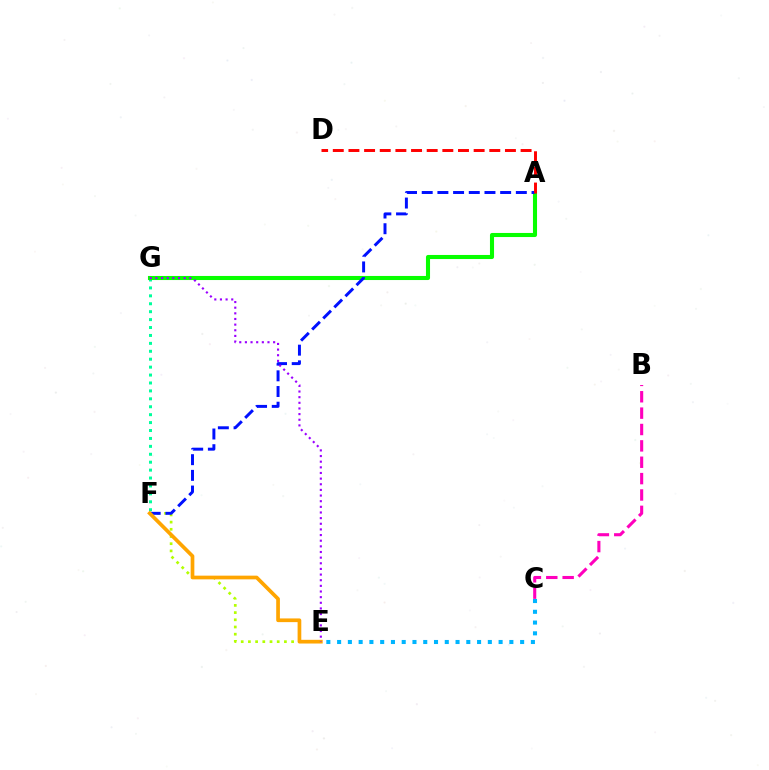{('E', 'F'): [{'color': '#b3ff00', 'line_style': 'dotted', 'thickness': 1.96}, {'color': '#ffa500', 'line_style': 'solid', 'thickness': 2.66}], ('F', 'G'): [{'color': '#00ff9d', 'line_style': 'dotted', 'thickness': 2.15}], ('A', 'G'): [{'color': '#08ff00', 'line_style': 'solid', 'thickness': 2.94}], ('A', 'F'): [{'color': '#0010ff', 'line_style': 'dashed', 'thickness': 2.13}], ('C', 'E'): [{'color': '#00b5ff', 'line_style': 'dotted', 'thickness': 2.93}], ('B', 'C'): [{'color': '#ff00bd', 'line_style': 'dashed', 'thickness': 2.22}], ('A', 'D'): [{'color': '#ff0000', 'line_style': 'dashed', 'thickness': 2.13}], ('E', 'G'): [{'color': '#9b00ff', 'line_style': 'dotted', 'thickness': 1.53}]}